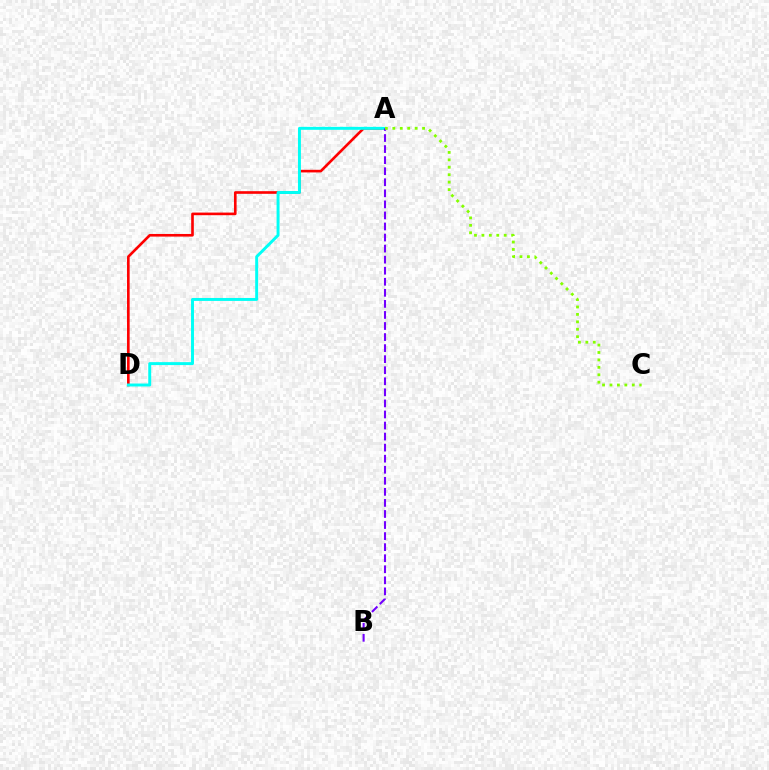{('A', 'D'): [{'color': '#ff0000', 'line_style': 'solid', 'thickness': 1.89}, {'color': '#00fff6', 'line_style': 'solid', 'thickness': 2.12}], ('A', 'B'): [{'color': '#7200ff', 'line_style': 'dashed', 'thickness': 1.5}], ('A', 'C'): [{'color': '#84ff00', 'line_style': 'dotted', 'thickness': 2.02}]}